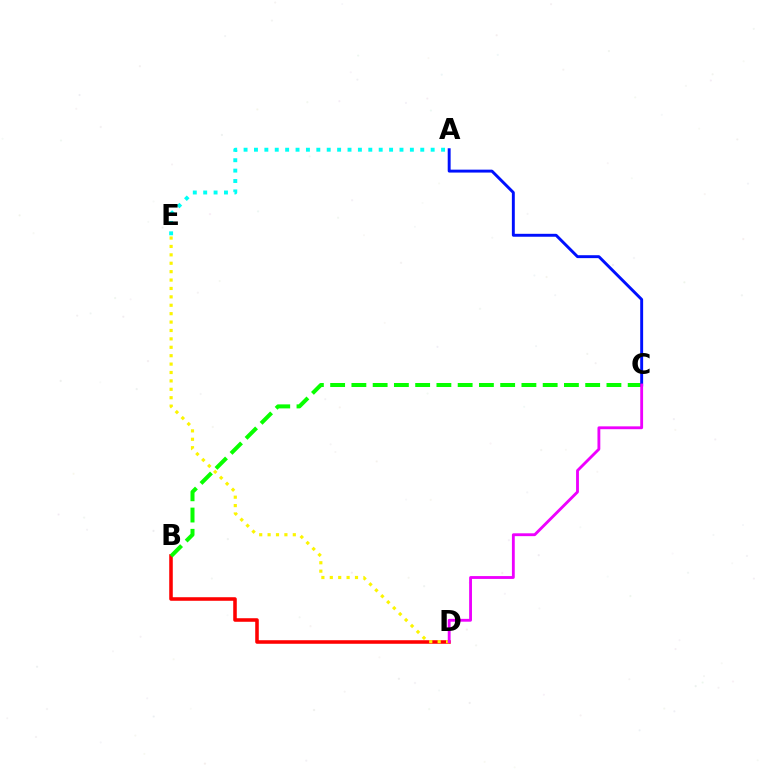{('B', 'D'): [{'color': '#ff0000', 'line_style': 'solid', 'thickness': 2.56}], ('A', 'E'): [{'color': '#00fff6', 'line_style': 'dotted', 'thickness': 2.82}], ('D', 'E'): [{'color': '#fcf500', 'line_style': 'dotted', 'thickness': 2.28}], ('B', 'C'): [{'color': '#08ff00', 'line_style': 'dashed', 'thickness': 2.89}], ('A', 'C'): [{'color': '#0010ff', 'line_style': 'solid', 'thickness': 2.1}], ('C', 'D'): [{'color': '#ee00ff', 'line_style': 'solid', 'thickness': 2.05}]}